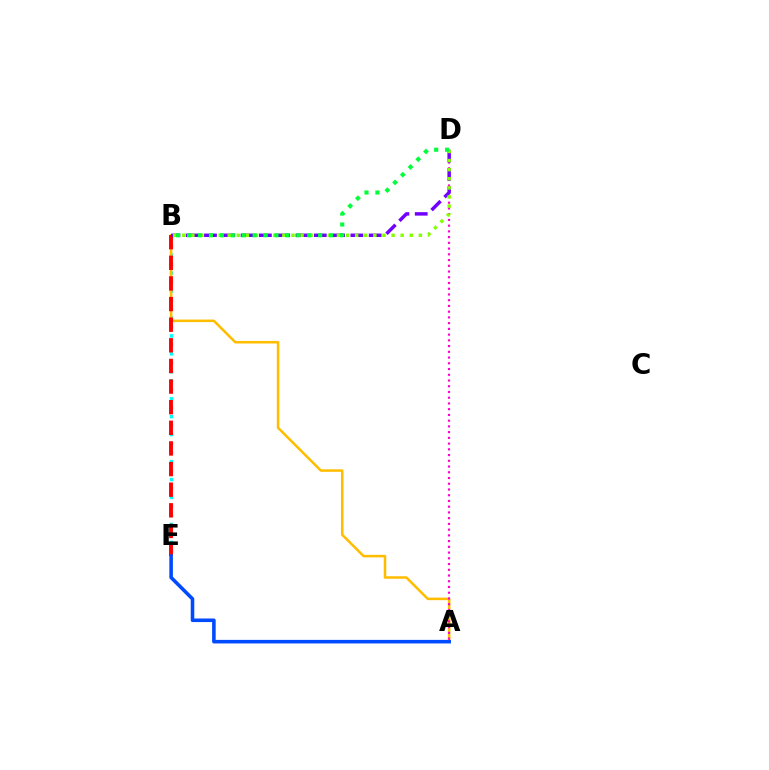{('B', 'E'): [{'color': '#00fff6', 'line_style': 'dotted', 'thickness': 2.44}, {'color': '#ff0000', 'line_style': 'dashed', 'thickness': 2.8}], ('A', 'B'): [{'color': '#ffbd00', 'line_style': 'solid', 'thickness': 1.82}], ('A', 'E'): [{'color': '#004bff', 'line_style': 'solid', 'thickness': 2.57}], ('A', 'D'): [{'color': '#ff00cf', 'line_style': 'dotted', 'thickness': 1.56}], ('B', 'D'): [{'color': '#7200ff', 'line_style': 'dashed', 'thickness': 2.49}, {'color': '#84ff00', 'line_style': 'dotted', 'thickness': 2.47}, {'color': '#00ff39', 'line_style': 'dotted', 'thickness': 2.97}]}